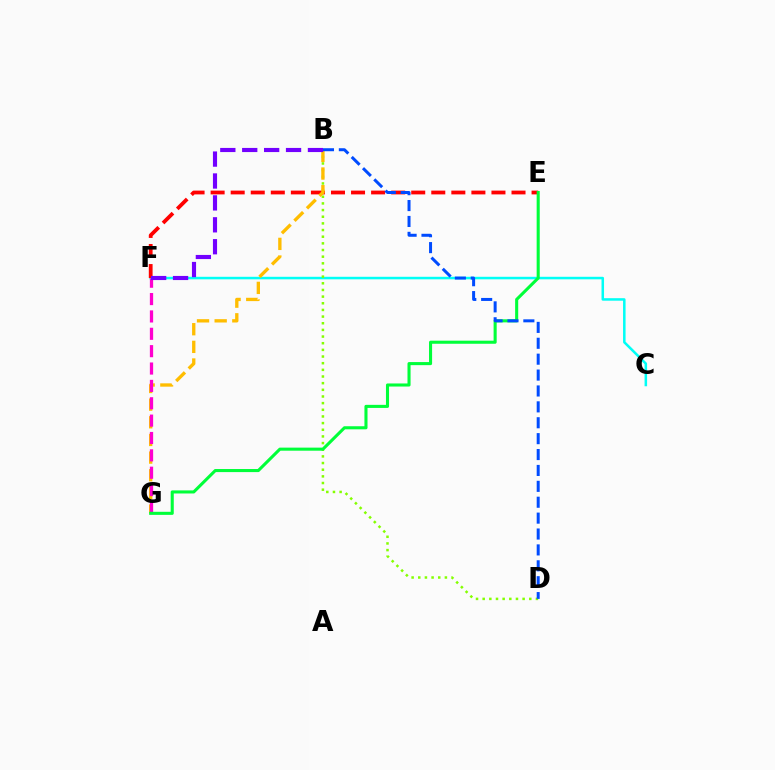{('C', 'F'): [{'color': '#00fff6', 'line_style': 'solid', 'thickness': 1.81}], ('E', 'F'): [{'color': '#ff0000', 'line_style': 'dashed', 'thickness': 2.72}], ('B', 'D'): [{'color': '#84ff00', 'line_style': 'dotted', 'thickness': 1.81}, {'color': '#004bff', 'line_style': 'dashed', 'thickness': 2.16}], ('B', 'G'): [{'color': '#ffbd00', 'line_style': 'dashed', 'thickness': 2.4}], ('F', 'G'): [{'color': '#ff00cf', 'line_style': 'dashed', 'thickness': 2.36}], ('E', 'G'): [{'color': '#00ff39', 'line_style': 'solid', 'thickness': 2.21}], ('B', 'F'): [{'color': '#7200ff', 'line_style': 'dashed', 'thickness': 2.98}]}